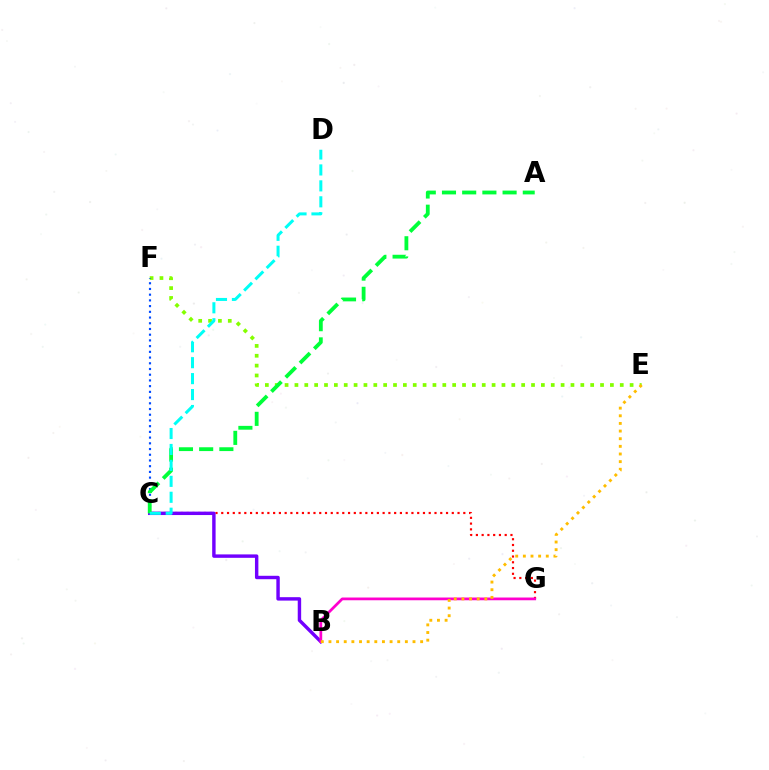{('C', 'G'): [{'color': '#ff0000', 'line_style': 'dotted', 'thickness': 1.57}], ('E', 'F'): [{'color': '#84ff00', 'line_style': 'dotted', 'thickness': 2.68}], ('B', 'C'): [{'color': '#7200ff', 'line_style': 'solid', 'thickness': 2.46}], ('C', 'F'): [{'color': '#004bff', 'line_style': 'dotted', 'thickness': 1.55}], ('B', 'G'): [{'color': '#ff00cf', 'line_style': 'solid', 'thickness': 1.97}], ('B', 'E'): [{'color': '#ffbd00', 'line_style': 'dotted', 'thickness': 2.08}], ('A', 'C'): [{'color': '#00ff39', 'line_style': 'dashed', 'thickness': 2.74}], ('C', 'D'): [{'color': '#00fff6', 'line_style': 'dashed', 'thickness': 2.17}]}